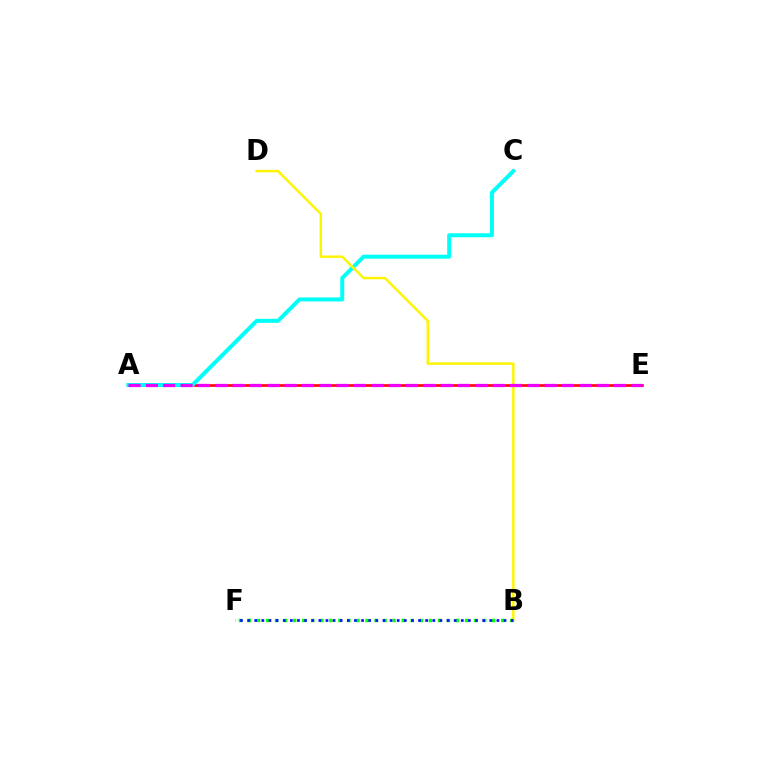{('A', 'E'): [{'color': '#ff0000', 'line_style': 'solid', 'thickness': 1.88}, {'color': '#ee00ff', 'line_style': 'dashed', 'thickness': 2.36}], ('A', 'C'): [{'color': '#00fff6', 'line_style': 'solid', 'thickness': 2.87}], ('B', 'D'): [{'color': '#fcf500', 'line_style': 'solid', 'thickness': 1.77}], ('B', 'F'): [{'color': '#08ff00', 'line_style': 'dotted', 'thickness': 2.46}, {'color': '#0010ff', 'line_style': 'dotted', 'thickness': 1.94}]}